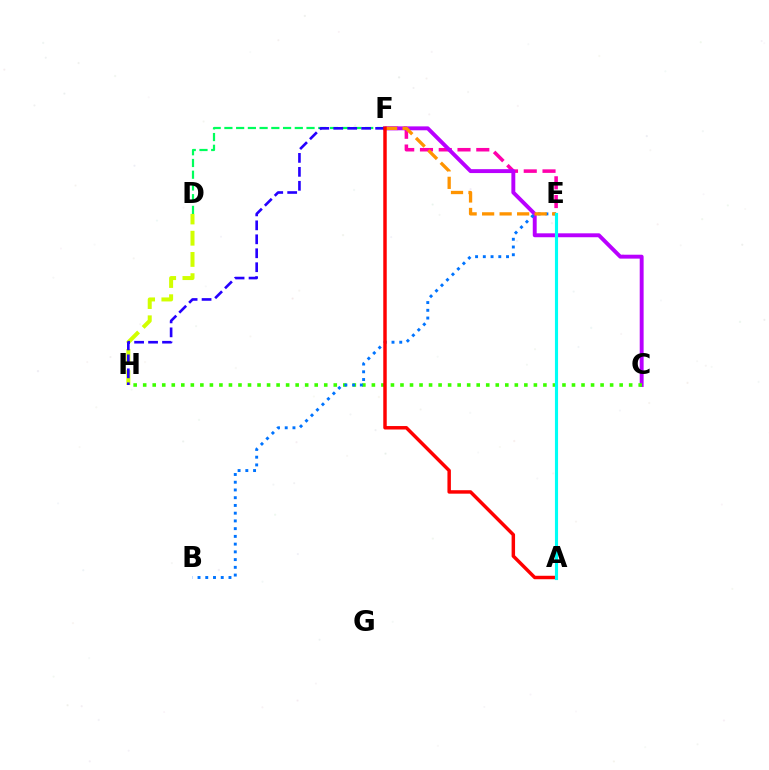{('E', 'F'): [{'color': '#ff00ac', 'line_style': 'dashed', 'thickness': 2.55}, {'color': '#ff9400', 'line_style': 'dashed', 'thickness': 2.38}], ('C', 'F'): [{'color': '#b900ff', 'line_style': 'solid', 'thickness': 2.82}], ('C', 'H'): [{'color': '#3dff00', 'line_style': 'dotted', 'thickness': 2.59}], ('D', 'H'): [{'color': '#d1ff00', 'line_style': 'dashed', 'thickness': 2.88}], ('D', 'F'): [{'color': '#00ff5c', 'line_style': 'dashed', 'thickness': 1.59}], ('F', 'H'): [{'color': '#2500ff', 'line_style': 'dashed', 'thickness': 1.9}], ('B', 'E'): [{'color': '#0074ff', 'line_style': 'dotted', 'thickness': 2.1}], ('A', 'F'): [{'color': '#ff0000', 'line_style': 'solid', 'thickness': 2.49}], ('A', 'E'): [{'color': '#00fff6', 'line_style': 'solid', 'thickness': 2.25}]}